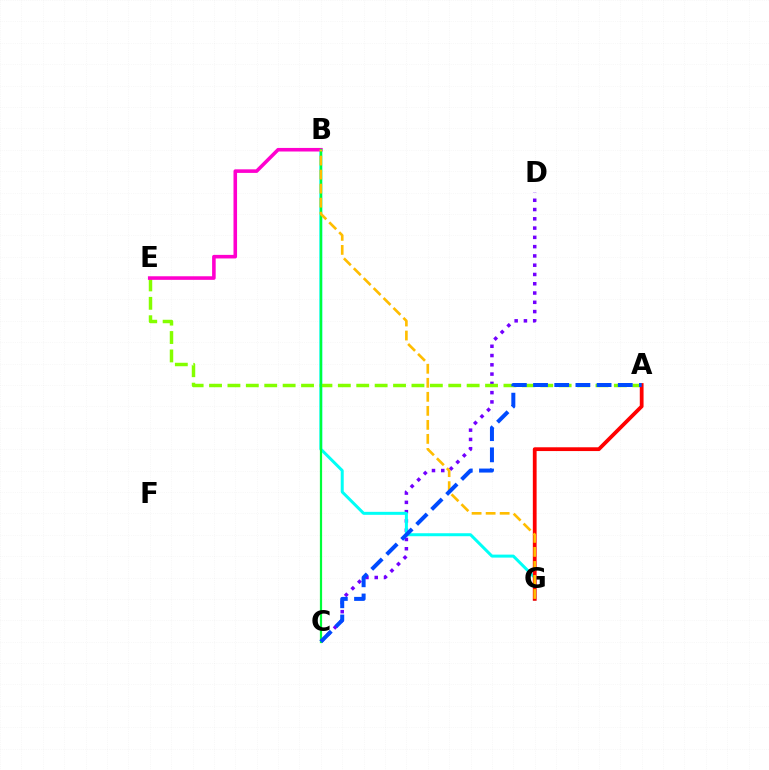{('C', 'D'): [{'color': '#7200ff', 'line_style': 'dotted', 'thickness': 2.52}], ('B', 'G'): [{'color': '#00fff6', 'line_style': 'solid', 'thickness': 2.15}, {'color': '#ffbd00', 'line_style': 'dashed', 'thickness': 1.91}], ('A', 'E'): [{'color': '#84ff00', 'line_style': 'dashed', 'thickness': 2.5}], ('B', 'E'): [{'color': '#ff00cf', 'line_style': 'solid', 'thickness': 2.57}], ('A', 'G'): [{'color': '#ff0000', 'line_style': 'solid', 'thickness': 2.72}], ('B', 'C'): [{'color': '#00ff39', 'line_style': 'solid', 'thickness': 1.6}], ('A', 'C'): [{'color': '#004bff', 'line_style': 'dashed', 'thickness': 2.88}]}